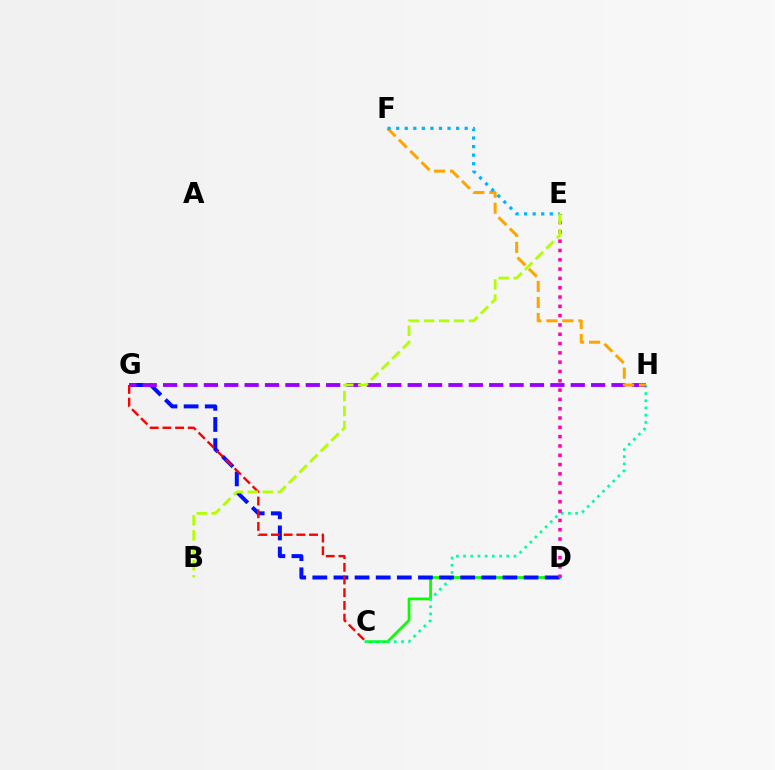{('C', 'D'): [{'color': '#08ff00', 'line_style': 'solid', 'thickness': 1.96}], ('C', 'H'): [{'color': '#00ff9d', 'line_style': 'dotted', 'thickness': 1.96}], ('D', 'G'): [{'color': '#0010ff', 'line_style': 'dashed', 'thickness': 2.87}], ('D', 'E'): [{'color': '#ff00bd', 'line_style': 'dotted', 'thickness': 2.53}], ('G', 'H'): [{'color': '#9b00ff', 'line_style': 'dashed', 'thickness': 2.77}], ('C', 'G'): [{'color': '#ff0000', 'line_style': 'dashed', 'thickness': 1.73}], ('F', 'H'): [{'color': '#ffa500', 'line_style': 'dashed', 'thickness': 2.18}], ('E', 'F'): [{'color': '#00b5ff', 'line_style': 'dotted', 'thickness': 2.33}], ('B', 'E'): [{'color': '#b3ff00', 'line_style': 'dashed', 'thickness': 2.03}]}